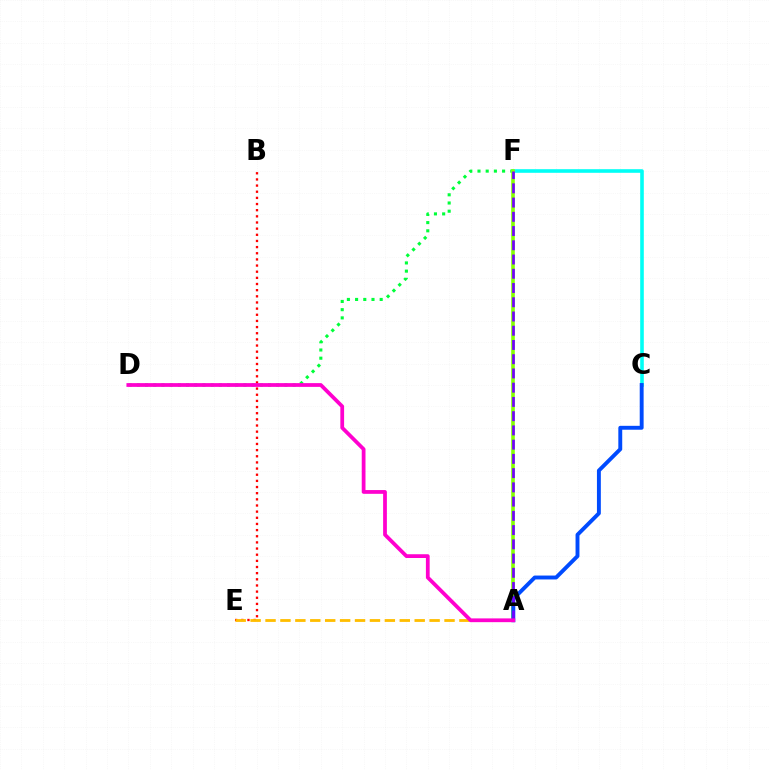{('D', 'F'): [{'color': '#00ff39', 'line_style': 'dotted', 'thickness': 2.23}], ('C', 'F'): [{'color': '#00fff6', 'line_style': 'solid', 'thickness': 2.59}], ('A', 'F'): [{'color': '#84ff00', 'line_style': 'solid', 'thickness': 2.59}, {'color': '#7200ff', 'line_style': 'dashed', 'thickness': 1.93}], ('B', 'E'): [{'color': '#ff0000', 'line_style': 'dotted', 'thickness': 1.67}], ('A', 'C'): [{'color': '#004bff', 'line_style': 'solid', 'thickness': 2.81}], ('A', 'E'): [{'color': '#ffbd00', 'line_style': 'dashed', 'thickness': 2.03}], ('A', 'D'): [{'color': '#ff00cf', 'line_style': 'solid', 'thickness': 2.71}]}